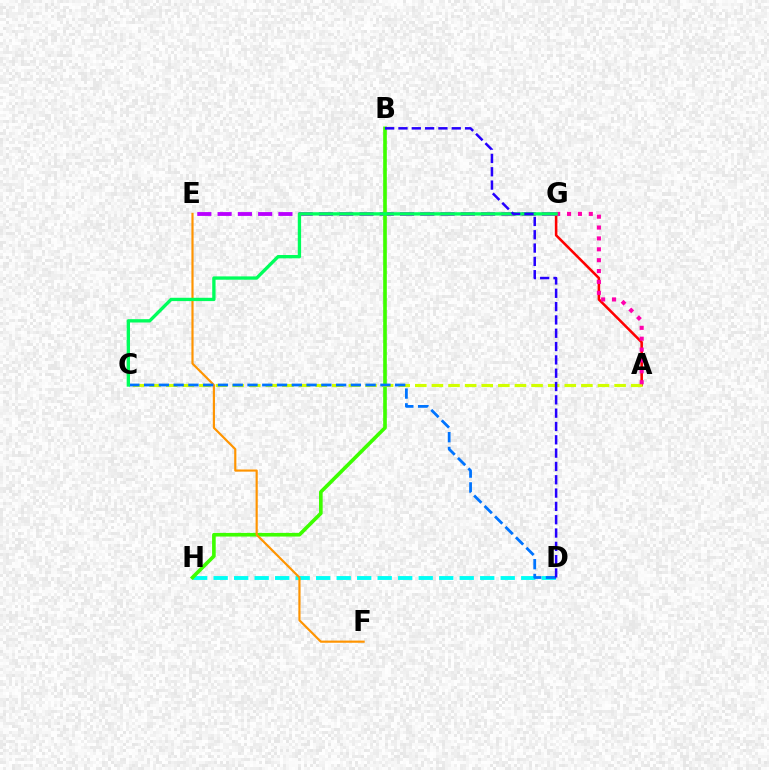{('D', 'H'): [{'color': '#00fff6', 'line_style': 'dashed', 'thickness': 2.79}], ('A', 'G'): [{'color': '#ff0000', 'line_style': 'solid', 'thickness': 1.84}, {'color': '#ff00ac', 'line_style': 'dotted', 'thickness': 2.96}], ('E', 'G'): [{'color': '#b900ff', 'line_style': 'dashed', 'thickness': 2.75}], ('B', 'H'): [{'color': '#3dff00', 'line_style': 'solid', 'thickness': 2.62}], ('E', 'F'): [{'color': '#ff9400', 'line_style': 'solid', 'thickness': 1.56}], ('A', 'C'): [{'color': '#d1ff00', 'line_style': 'dashed', 'thickness': 2.26}], ('C', 'D'): [{'color': '#0074ff', 'line_style': 'dashed', 'thickness': 2.01}], ('C', 'G'): [{'color': '#00ff5c', 'line_style': 'solid', 'thickness': 2.39}], ('B', 'D'): [{'color': '#2500ff', 'line_style': 'dashed', 'thickness': 1.81}]}